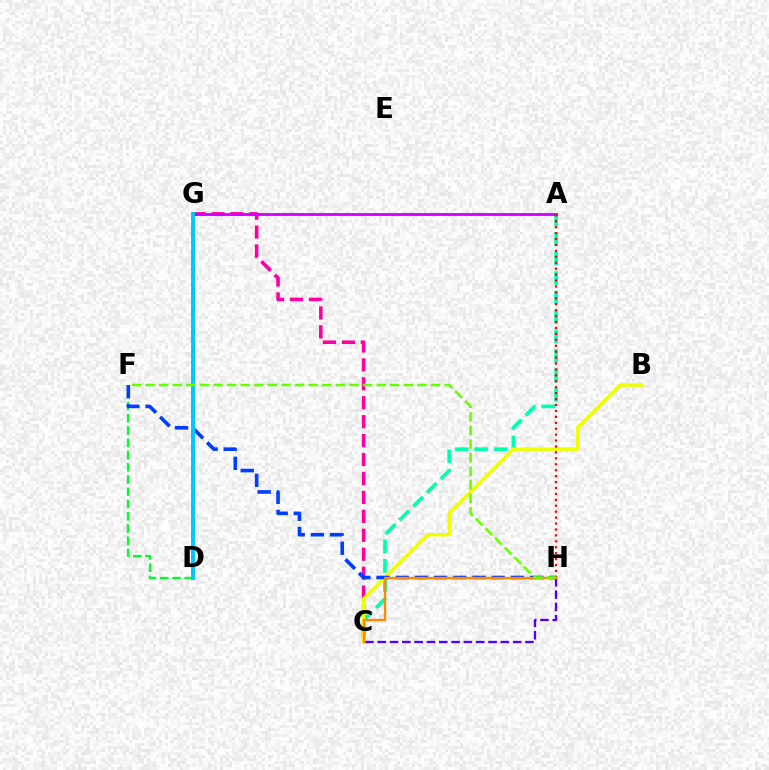{('A', 'C'): [{'color': '#00ffaf', 'line_style': 'dashed', 'thickness': 2.64}], ('C', 'G'): [{'color': '#ff00a0', 'line_style': 'dashed', 'thickness': 2.57}], ('C', 'H'): [{'color': '#4f00ff', 'line_style': 'dashed', 'thickness': 1.67}, {'color': '#ff8800', 'line_style': 'solid', 'thickness': 1.72}], ('D', 'F'): [{'color': '#00ff27', 'line_style': 'dashed', 'thickness': 1.66}], ('A', 'G'): [{'color': '#d600ff', 'line_style': 'solid', 'thickness': 2.06}], ('B', 'C'): [{'color': '#eeff00', 'line_style': 'solid', 'thickness': 2.51}], ('F', 'H'): [{'color': '#003fff', 'line_style': 'dashed', 'thickness': 2.61}, {'color': '#66ff00', 'line_style': 'dashed', 'thickness': 1.85}], ('A', 'H'): [{'color': '#ff0000', 'line_style': 'dotted', 'thickness': 1.61}], ('D', 'G'): [{'color': '#00c7ff', 'line_style': 'solid', 'thickness': 2.84}]}